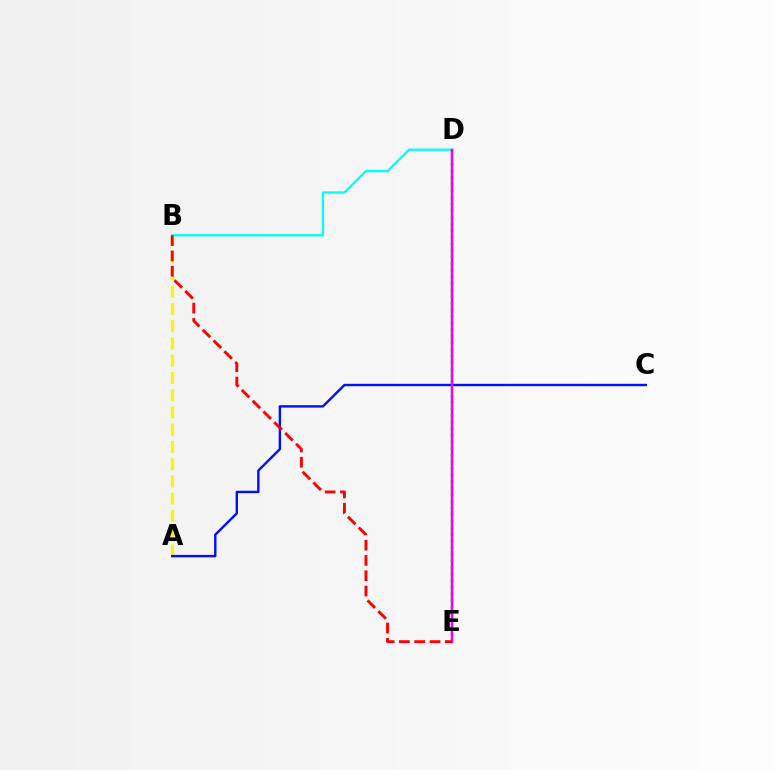{('A', 'B'): [{'color': '#fcf500', 'line_style': 'dashed', 'thickness': 2.34}], ('A', 'C'): [{'color': '#0010ff', 'line_style': 'solid', 'thickness': 1.73}], ('D', 'E'): [{'color': '#08ff00', 'line_style': 'dotted', 'thickness': 1.8}, {'color': '#ee00ff', 'line_style': 'solid', 'thickness': 1.8}], ('B', 'D'): [{'color': '#00fff6', 'line_style': 'solid', 'thickness': 1.65}], ('B', 'E'): [{'color': '#ff0000', 'line_style': 'dashed', 'thickness': 2.08}]}